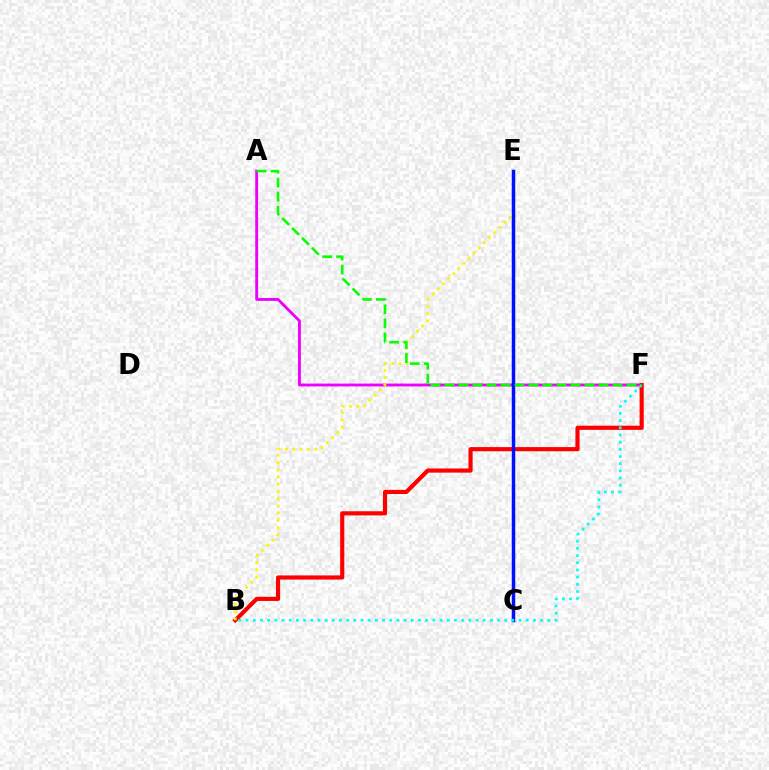{('A', 'F'): [{'color': '#ee00ff', 'line_style': 'solid', 'thickness': 2.05}, {'color': '#08ff00', 'line_style': 'dashed', 'thickness': 1.9}], ('B', 'F'): [{'color': '#ff0000', 'line_style': 'solid', 'thickness': 2.99}, {'color': '#00fff6', 'line_style': 'dotted', 'thickness': 1.95}], ('B', 'E'): [{'color': '#fcf500', 'line_style': 'dotted', 'thickness': 1.97}], ('C', 'E'): [{'color': '#0010ff', 'line_style': 'solid', 'thickness': 2.51}]}